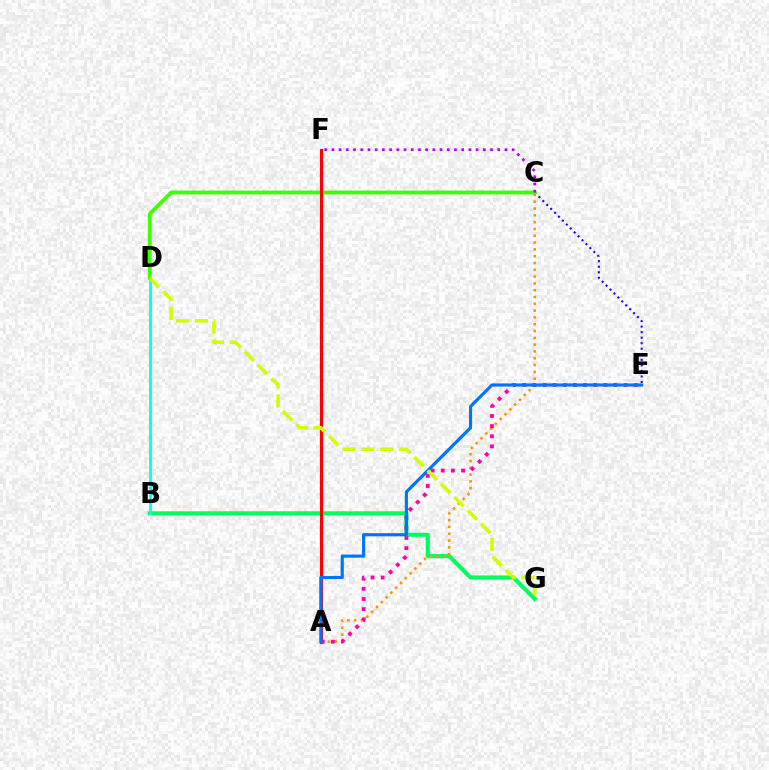{('B', 'G'): [{'color': '#00ff5c', 'line_style': 'solid', 'thickness': 2.96}], ('B', 'D'): [{'color': '#00fff6', 'line_style': 'solid', 'thickness': 2.05}], ('C', 'E'): [{'color': '#2500ff', 'line_style': 'dotted', 'thickness': 1.51}], ('C', 'D'): [{'color': '#3dff00', 'line_style': 'solid', 'thickness': 2.73}], ('A', 'F'): [{'color': '#ff0000', 'line_style': 'solid', 'thickness': 2.28}], ('A', 'C'): [{'color': '#ff9400', 'line_style': 'dotted', 'thickness': 1.85}], ('A', 'E'): [{'color': '#ff00ac', 'line_style': 'dotted', 'thickness': 2.76}, {'color': '#0074ff', 'line_style': 'solid', 'thickness': 2.27}], ('C', 'F'): [{'color': '#b900ff', 'line_style': 'dotted', 'thickness': 1.96}], ('D', 'G'): [{'color': '#d1ff00', 'line_style': 'dashed', 'thickness': 2.56}]}